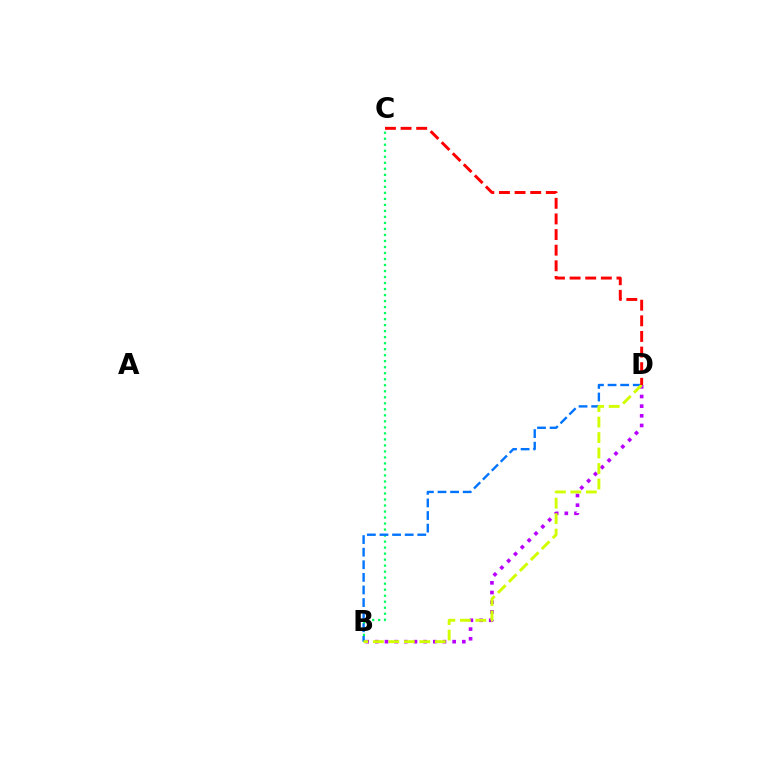{('B', 'D'): [{'color': '#b900ff', 'line_style': 'dotted', 'thickness': 2.63}, {'color': '#0074ff', 'line_style': 'dashed', 'thickness': 1.71}, {'color': '#d1ff00', 'line_style': 'dashed', 'thickness': 2.1}], ('B', 'C'): [{'color': '#00ff5c', 'line_style': 'dotted', 'thickness': 1.63}], ('C', 'D'): [{'color': '#ff0000', 'line_style': 'dashed', 'thickness': 2.12}]}